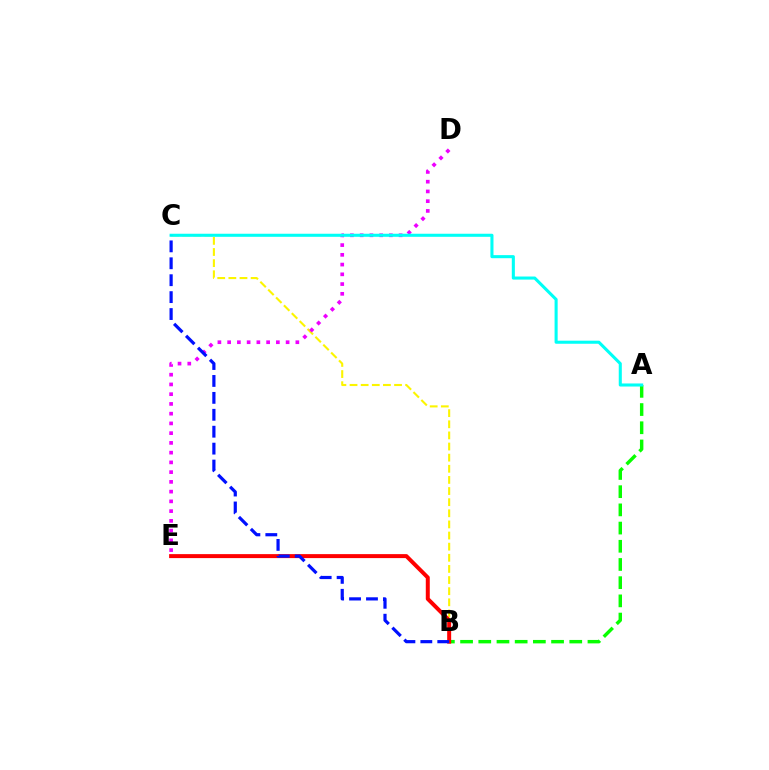{('B', 'C'): [{'color': '#fcf500', 'line_style': 'dashed', 'thickness': 1.51}, {'color': '#0010ff', 'line_style': 'dashed', 'thickness': 2.3}], ('D', 'E'): [{'color': '#ee00ff', 'line_style': 'dotted', 'thickness': 2.65}], ('A', 'B'): [{'color': '#08ff00', 'line_style': 'dashed', 'thickness': 2.47}], ('A', 'C'): [{'color': '#00fff6', 'line_style': 'solid', 'thickness': 2.21}], ('B', 'E'): [{'color': '#ff0000', 'line_style': 'solid', 'thickness': 2.87}]}